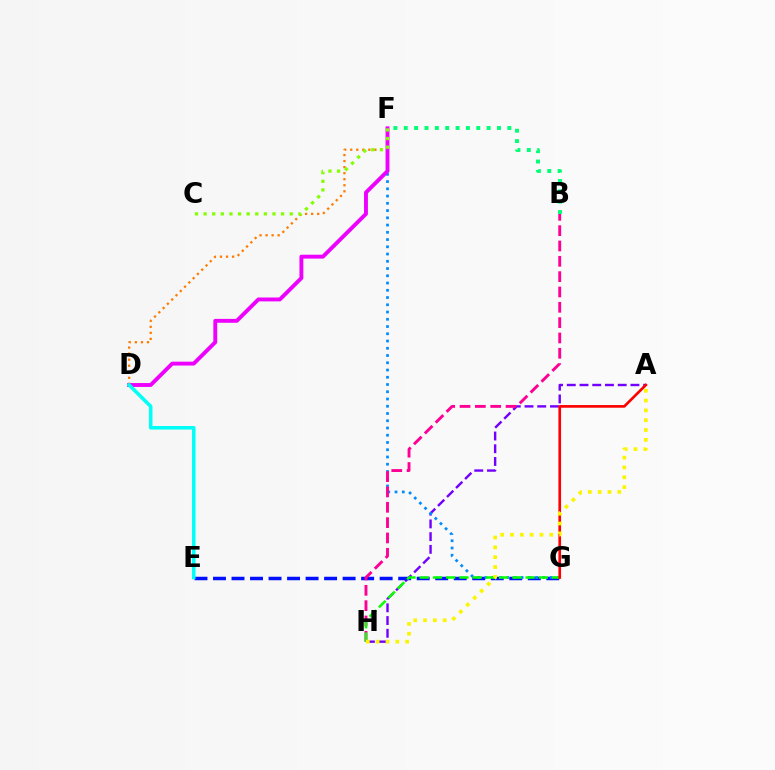{('A', 'H'): [{'color': '#7200ff', 'line_style': 'dashed', 'thickness': 1.73}, {'color': '#fcf500', 'line_style': 'dotted', 'thickness': 2.67}], ('E', 'G'): [{'color': '#0010ff', 'line_style': 'dashed', 'thickness': 2.52}], ('F', 'G'): [{'color': '#008cff', 'line_style': 'dotted', 'thickness': 1.97}], ('B', 'H'): [{'color': '#ff0094', 'line_style': 'dashed', 'thickness': 2.08}], ('D', 'F'): [{'color': '#ff7c00', 'line_style': 'dotted', 'thickness': 1.64}, {'color': '#ee00ff', 'line_style': 'solid', 'thickness': 2.8}], ('G', 'H'): [{'color': '#08ff00', 'line_style': 'dashed', 'thickness': 1.8}], ('A', 'G'): [{'color': '#ff0000', 'line_style': 'solid', 'thickness': 1.92}], ('B', 'F'): [{'color': '#00ff74', 'line_style': 'dotted', 'thickness': 2.81}], ('C', 'F'): [{'color': '#84ff00', 'line_style': 'dotted', 'thickness': 2.34}], ('D', 'E'): [{'color': '#00fff6', 'line_style': 'solid', 'thickness': 2.55}]}